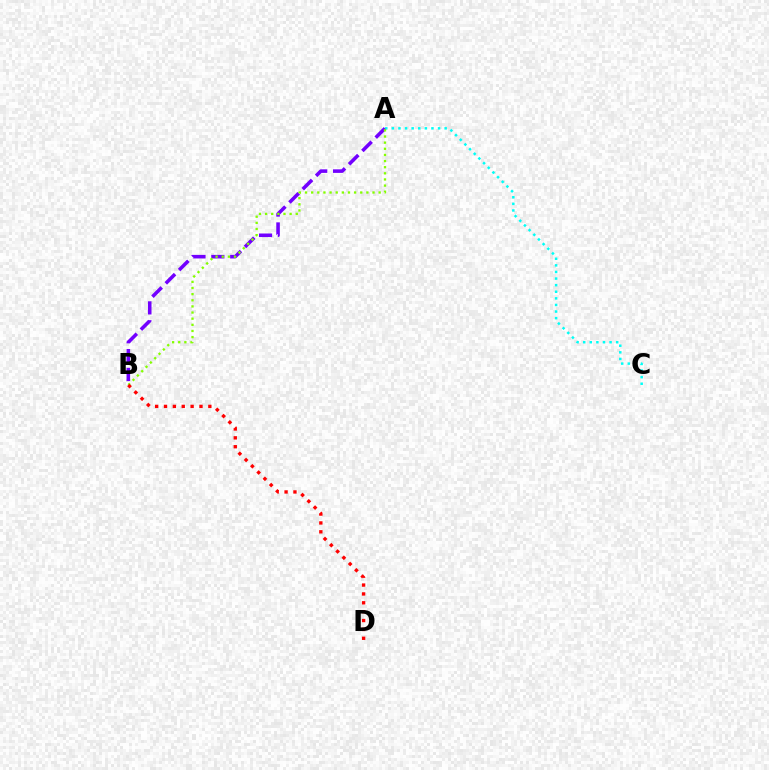{('A', 'C'): [{'color': '#00fff6', 'line_style': 'dotted', 'thickness': 1.79}], ('A', 'B'): [{'color': '#7200ff', 'line_style': 'dashed', 'thickness': 2.56}, {'color': '#84ff00', 'line_style': 'dotted', 'thickness': 1.67}], ('B', 'D'): [{'color': '#ff0000', 'line_style': 'dotted', 'thickness': 2.41}]}